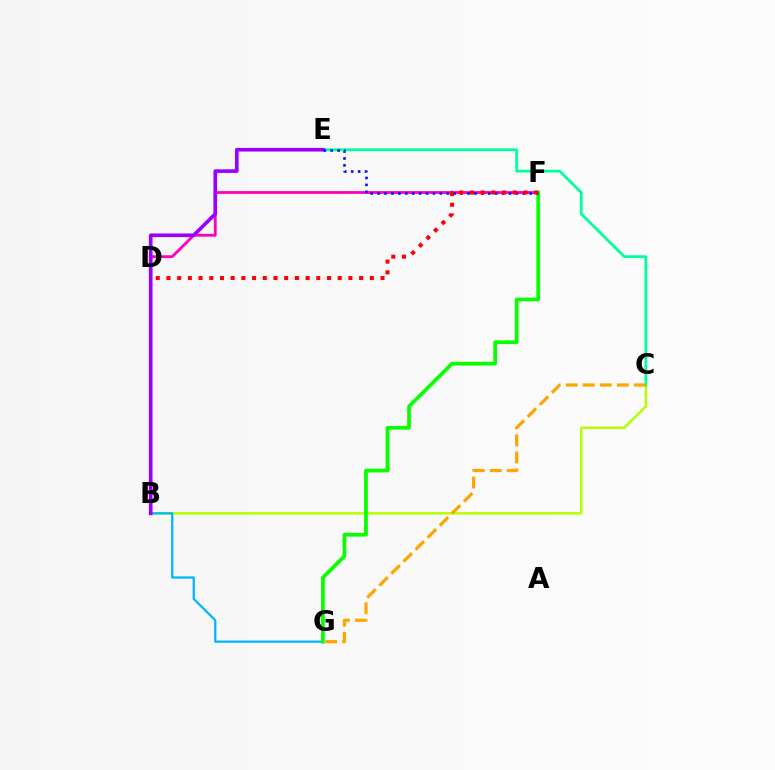{('B', 'C'): [{'color': '#b3ff00', 'line_style': 'solid', 'thickness': 1.79}], ('C', 'E'): [{'color': '#00ff9d', 'line_style': 'solid', 'thickness': 2.01}], ('D', 'F'): [{'color': '#ff00bd', 'line_style': 'solid', 'thickness': 2.03}, {'color': '#ff0000', 'line_style': 'dotted', 'thickness': 2.91}], ('B', 'G'): [{'color': '#00b5ff', 'line_style': 'solid', 'thickness': 1.61}], ('F', 'G'): [{'color': '#08ff00', 'line_style': 'solid', 'thickness': 2.67}], ('B', 'E'): [{'color': '#9b00ff', 'line_style': 'solid', 'thickness': 2.63}], ('E', 'F'): [{'color': '#0010ff', 'line_style': 'dotted', 'thickness': 1.88}], ('C', 'G'): [{'color': '#ffa500', 'line_style': 'dashed', 'thickness': 2.32}]}